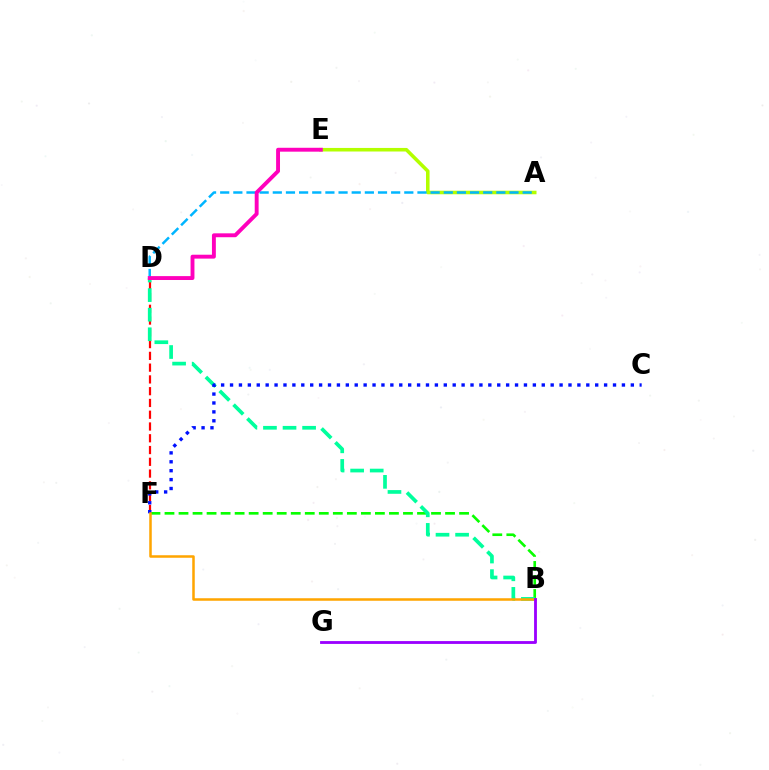{('D', 'F'): [{'color': '#ff0000', 'line_style': 'dashed', 'thickness': 1.6}], ('A', 'E'): [{'color': '#b3ff00', 'line_style': 'solid', 'thickness': 2.56}], ('B', 'F'): [{'color': '#08ff00', 'line_style': 'dashed', 'thickness': 1.91}, {'color': '#ffa500', 'line_style': 'solid', 'thickness': 1.81}], ('A', 'D'): [{'color': '#00b5ff', 'line_style': 'dashed', 'thickness': 1.79}], ('B', 'D'): [{'color': '#00ff9d', 'line_style': 'dashed', 'thickness': 2.66}], ('C', 'F'): [{'color': '#0010ff', 'line_style': 'dotted', 'thickness': 2.42}], ('B', 'G'): [{'color': '#9b00ff', 'line_style': 'solid', 'thickness': 2.04}], ('D', 'E'): [{'color': '#ff00bd', 'line_style': 'solid', 'thickness': 2.8}]}